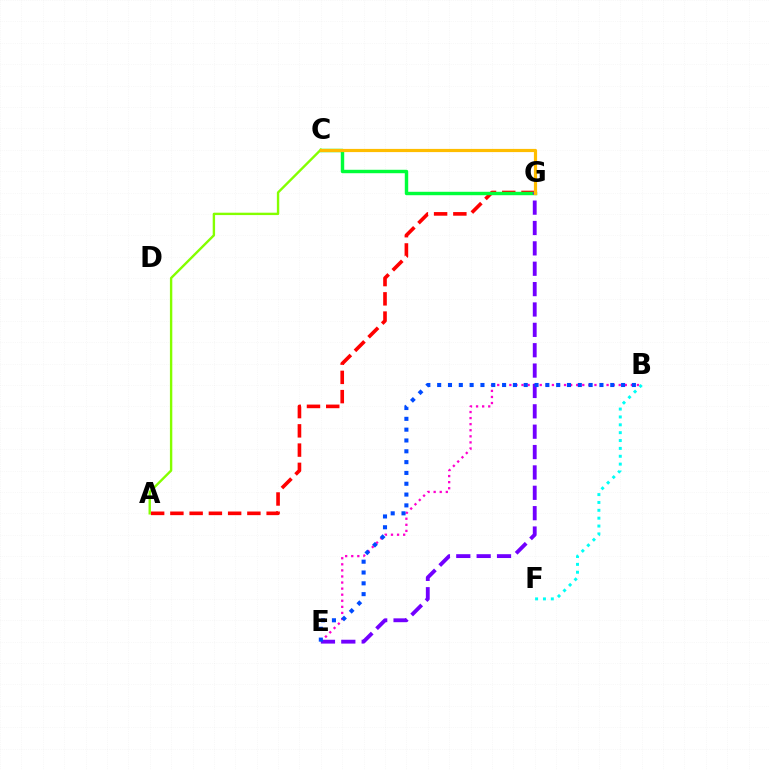{('B', 'E'): [{'color': '#ff00cf', 'line_style': 'dotted', 'thickness': 1.65}, {'color': '#004bff', 'line_style': 'dotted', 'thickness': 2.94}], ('B', 'F'): [{'color': '#00fff6', 'line_style': 'dotted', 'thickness': 2.14}], ('A', 'G'): [{'color': '#ff0000', 'line_style': 'dashed', 'thickness': 2.62}], ('C', 'G'): [{'color': '#00ff39', 'line_style': 'solid', 'thickness': 2.47}, {'color': '#ffbd00', 'line_style': 'solid', 'thickness': 2.3}], ('A', 'C'): [{'color': '#84ff00', 'line_style': 'solid', 'thickness': 1.72}], ('E', 'G'): [{'color': '#7200ff', 'line_style': 'dashed', 'thickness': 2.77}]}